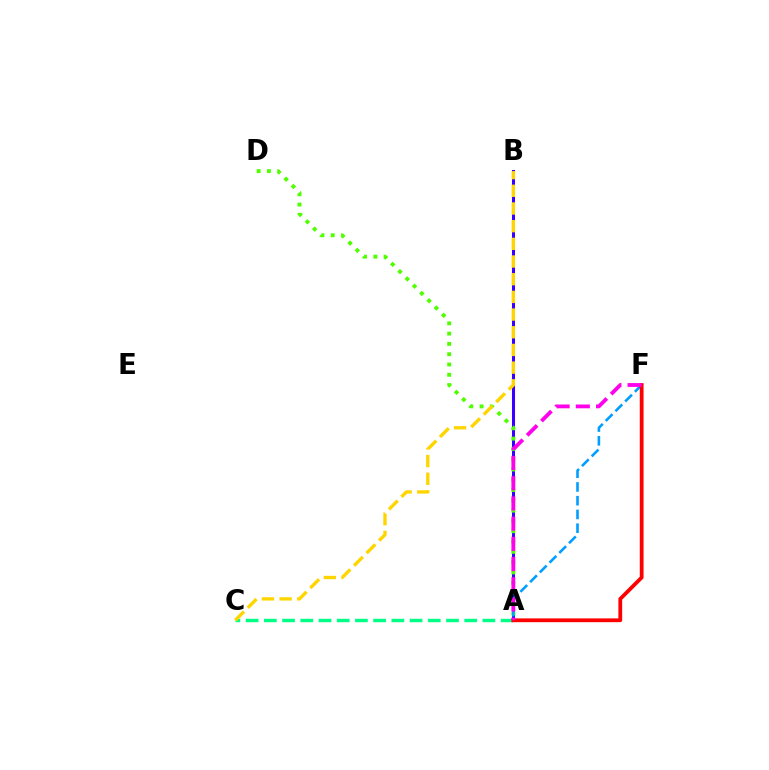{('A', 'B'): [{'color': '#3700ff', 'line_style': 'solid', 'thickness': 2.19}], ('A', 'C'): [{'color': '#00ff86', 'line_style': 'dashed', 'thickness': 2.47}], ('A', 'D'): [{'color': '#4fff00', 'line_style': 'dotted', 'thickness': 2.8}], ('B', 'C'): [{'color': '#ffd500', 'line_style': 'dashed', 'thickness': 2.4}], ('A', 'F'): [{'color': '#009eff', 'line_style': 'dashed', 'thickness': 1.87}, {'color': '#ff0000', 'line_style': 'solid', 'thickness': 2.72}, {'color': '#ff00ed', 'line_style': 'dashed', 'thickness': 2.75}]}